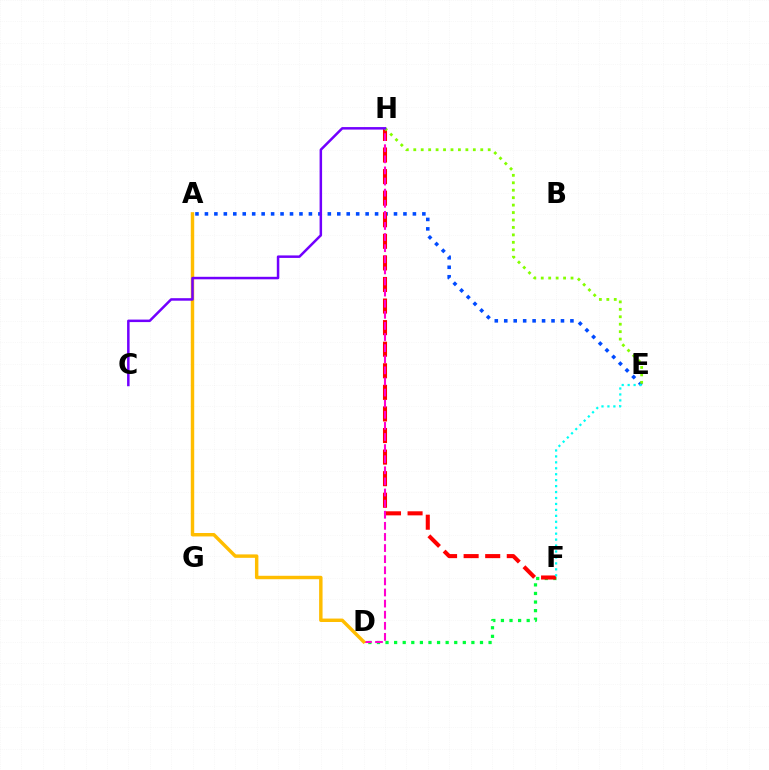{('D', 'F'): [{'color': '#00ff39', 'line_style': 'dotted', 'thickness': 2.33}], ('A', 'E'): [{'color': '#004bff', 'line_style': 'dotted', 'thickness': 2.57}], ('F', 'H'): [{'color': '#ff0000', 'line_style': 'dashed', 'thickness': 2.93}], ('D', 'H'): [{'color': '#ff00cf', 'line_style': 'dashed', 'thickness': 1.51}], ('E', 'H'): [{'color': '#84ff00', 'line_style': 'dotted', 'thickness': 2.02}], ('A', 'D'): [{'color': '#ffbd00', 'line_style': 'solid', 'thickness': 2.47}], ('C', 'H'): [{'color': '#7200ff', 'line_style': 'solid', 'thickness': 1.8}], ('E', 'F'): [{'color': '#00fff6', 'line_style': 'dotted', 'thickness': 1.62}]}